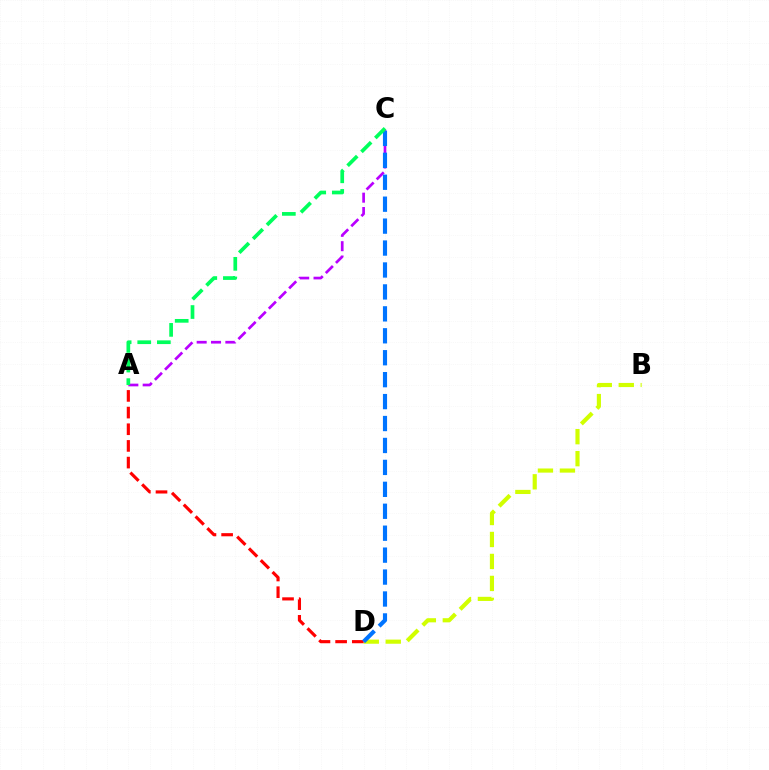{('A', 'C'): [{'color': '#b900ff', 'line_style': 'dashed', 'thickness': 1.95}, {'color': '#00ff5c', 'line_style': 'dashed', 'thickness': 2.66}], ('B', 'D'): [{'color': '#d1ff00', 'line_style': 'dashed', 'thickness': 2.99}], ('A', 'D'): [{'color': '#ff0000', 'line_style': 'dashed', 'thickness': 2.26}], ('C', 'D'): [{'color': '#0074ff', 'line_style': 'dashed', 'thickness': 2.98}]}